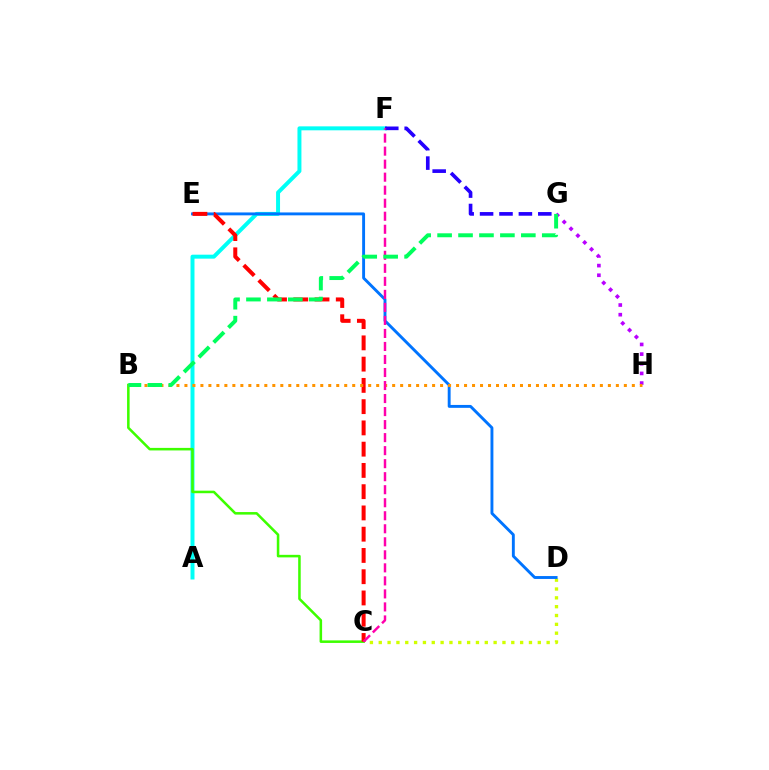{('A', 'F'): [{'color': '#00fff6', 'line_style': 'solid', 'thickness': 2.85}], ('F', 'G'): [{'color': '#2500ff', 'line_style': 'dashed', 'thickness': 2.64}], ('C', 'D'): [{'color': '#d1ff00', 'line_style': 'dotted', 'thickness': 2.4}], ('B', 'C'): [{'color': '#3dff00', 'line_style': 'solid', 'thickness': 1.83}], ('G', 'H'): [{'color': '#b900ff', 'line_style': 'dotted', 'thickness': 2.62}], ('D', 'E'): [{'color': '#0074ff', 'line_style': 'solid', 'thickness': 2.08}], ('C', 'E'): [{'color': '#ff0000', 'line_style': 'dashed', 'thickness': 2.89}], ('B', 'H'): [{'color': '#ff9400', 'line_style': 'dotted', 'thickness': 2.17}], ('C', 'F'): [{'color': '#ff00ac', 'line_style': 'dashed', 'thickness': 1.77}], ('B', 'G'): [{'color': '#00ff5c', 'line_style': 'dashed', 'thickness': 2.84}]}